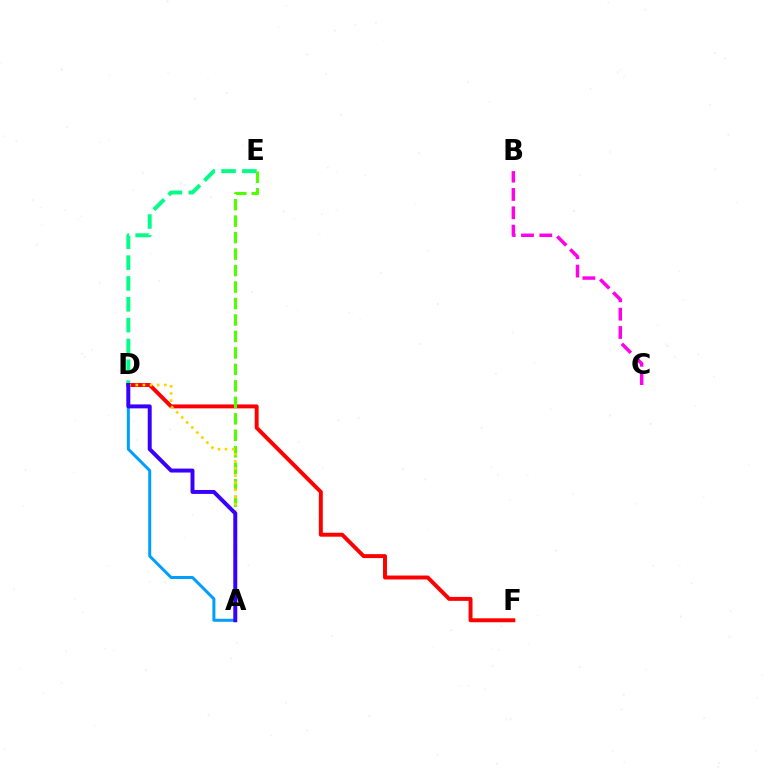{('D', 'E'): [{'color': '#00ff86', 'line_style': 'dashed', 'thickness': 2.83}], ('D', 'F'): [{'color': '#ff0000', 'line_style': 'solid', 'thickness': 2.84}], ('A', 'E'): [{'color': '#4fff00', 'line_style': 'dashed', 'thickness': 2.24}], ('A', 'D'): [{'color': '#ffd500', 'line_style': 'dotted', 'thickness': 1.94}, {'color': '#009eff', 'line_style': 'solid', 'thickness': 2.15}, {'color': '#3700ff', 'line_style': 'solid', 'thickness': 2.84}], ('B', 'C'): [{'color': '#ff00ed', 'line_style': 'dashed', 'thickness': 2.49}]}